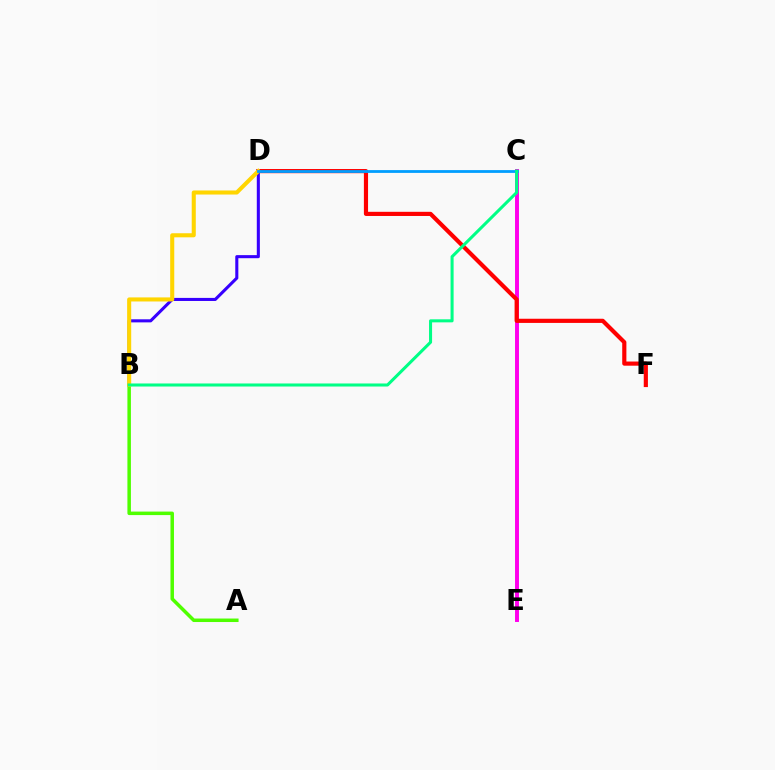{('C', 'E'): [{'color': '#ff00ed', 'line_style': 'solid', 'thickness': 2.84}], ('D', 'F'): [{'color': '#ff0000', 'line_style': 'solid', 'thickness': 3.0}], ('B', 'D'): [{'color': '#3700ff', 'line_style': 'solid', 'thickness': 2.21}, {'color': '#ffd500', 'line_style': 'solid', 'thickness': 2.93}], ('A', 'B'): [{'color': '#4fff00', 'line_style': 'solid', 'thickness': 2.52}], ('C', 'D'): [{'color': '#009eff', 'line_style': 'solid', 'thickness': 2.02}], ('B', 'C'): [{'color': '#00ff86', 'line_style': 'solid', 'thickness': 2.19}]}